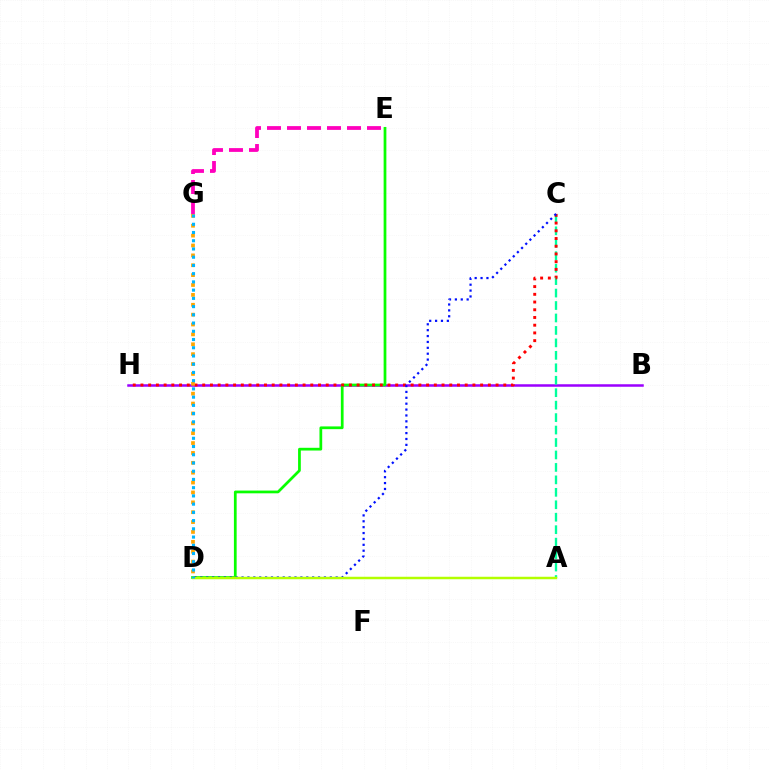{('B', 'H'): [{'color': '#9b00ff', 'line_style': 'solid', 'thickness': 1.81}], ('A', 'C'): [{'color': '#00ff9d', 'line_style': 'dashed', 'thickness': 1.69}], ('D', 'E'): [{'color': '#08ff00', 'line_style': 'solid', 'thickness': 1.97}], ('C', 'H'): [{'color': '#ff0000', 'line_style': 'dotted', 'thickness': 2.1}], ('D', 'G'): [{'color': '#ffa500', 'line_style': 'dotted', 'thickness': 2.68}, {'color': '#00b5ff', 'line_style': 'dotted', 'thickness': 2.24}], ('C', 'D'): [{'color': '#0010ff', 'line_style': 'dotted', 'thickness': 1.6}], ('A', 'D'): [{'color': '#b3ff00', 'line_style': 'solid', 'thickness': 1.78}], ('E', 'G'): [{'color': '#ff00bd', 'line_style': 'dashed', 'thickness': 2.72}]}